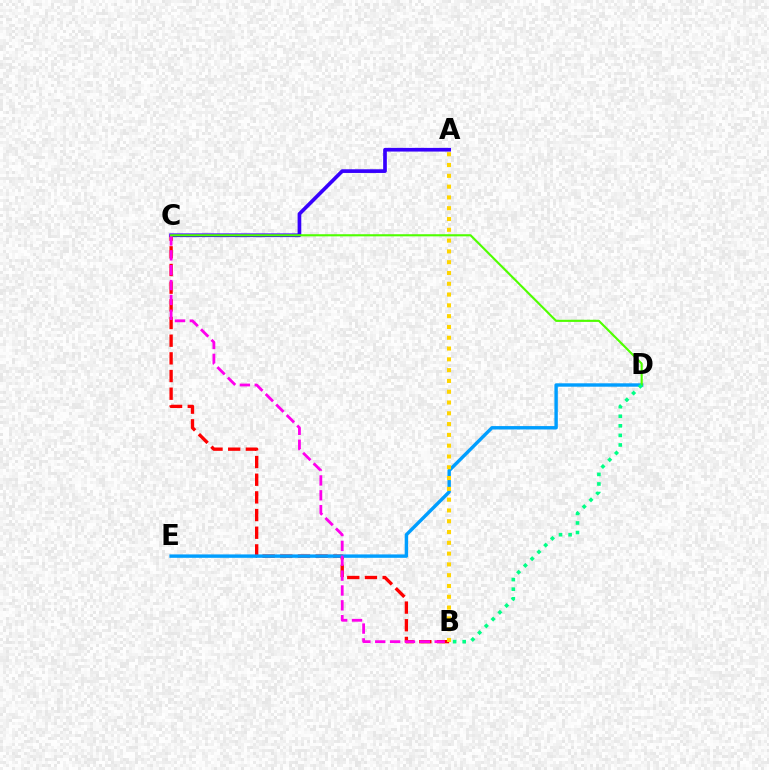{('B', 'C'): [{'color': '#ff0000', 'line_style': 'dashed', 'thickness': 2.4}, {'color': '#ff00ed', 'line_style': 'dashed', 'thickness': 2.02}], ('D', 'E'): [{'color': '#009eff', 'line_style': 'solid', 'thickness': 2.45}], ('A', 'C'): [{'color': '#3700ff', 'line_style': 'solid', 'thickness': 2.65}], ('A', 'B'): [{'color': '#ffd500', 'line_style': 'dotted', 'thickness': 2.93}], ('C', 'D'): [{'color': '#4fff00', 'line_style': 'solid', 'thickness': 1.53}], ('B', 'D'): [{'color': '#00ff86', 'line_style': 'dotted', 'thickness': 2.6}]}